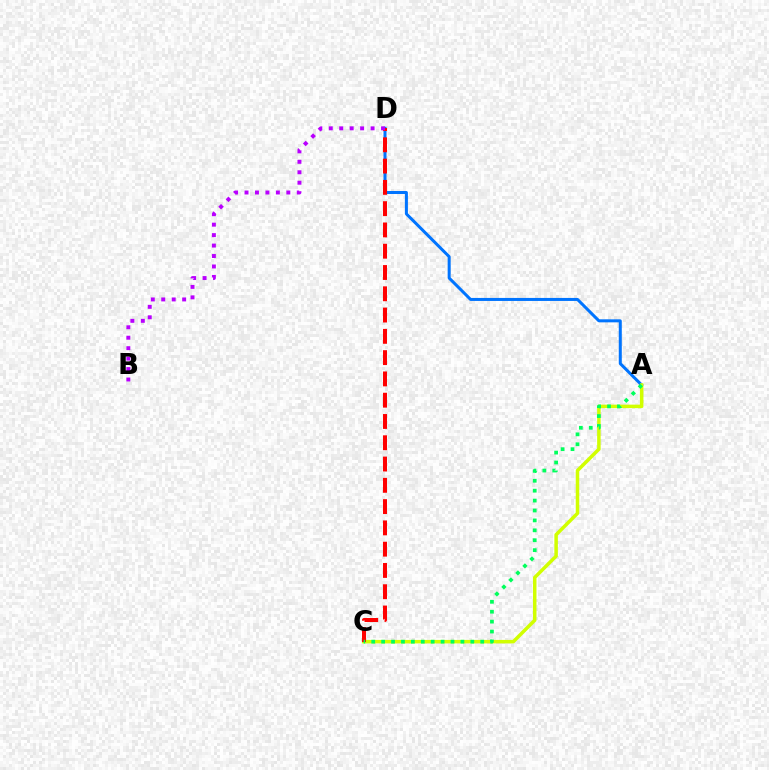{('A', 'D'): [{'color': '#0074ff', 'line_style': 'solid', 'thickness': 2.17}], ('A', 'C'): [{'color': '#d1ff00', 'line_style': 'solid', 'thickness': 2.52}, {'color': '#00ff5c', 'line_style': 'dotted', 'thickness': 2.69}], ('C', 'D'): [{'color': '#ff0000', 'line_style': 'dashed', 'thickness': 2.89}], ('B', 'D'): [{'color': '#b900ff', 'line_style': 'dotted', 'thickness': 2.84}]}